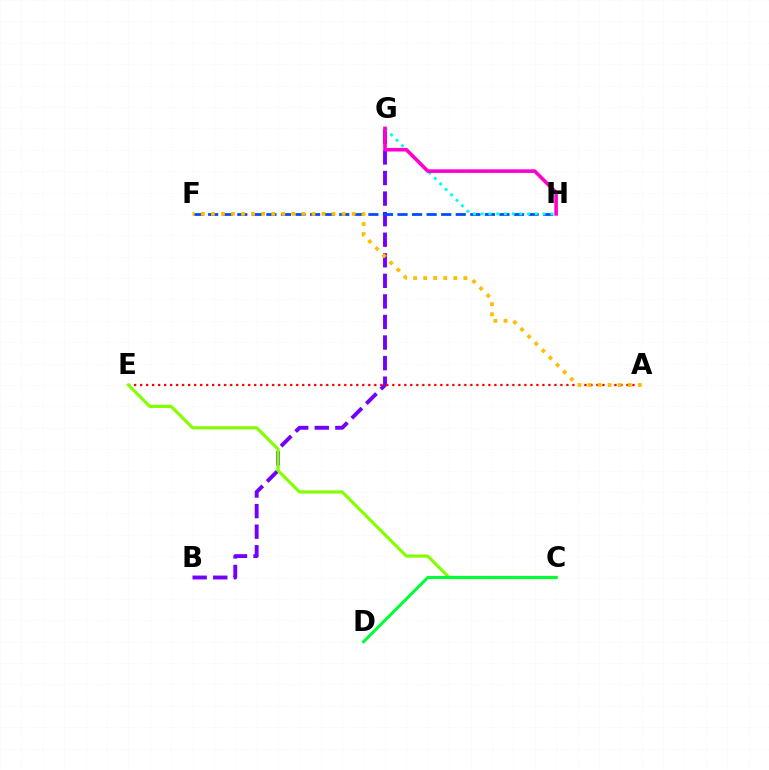{('B', 'G'): [{'color': '#7200ff', 'line_style': 'dashed', 'thickness': 2.79}], ('A', 'E'): [{'color': '#ff0000', 'line_style': 'dotted', 'thickness': 1.63}], ('F', 'H'): [{'color': '#004bff', 'line_style': 'dashed', 'thickness': 1.98}], ('G', 'H'): [{'color': '#00fff6', 'line_style': 'dotted', 'thickness': 2.1}, {'color': '#ff00cf', 'line_style': 'solid', 'thickness': 2.59}], ('C', 'E'): [{'color': '#84ff00', 'line_style': 'solid', 'thickness': 2.29}], ('C', 'D'): [{'color': '#00ff39', 'line_style': 'solid', 'thickness': 2.21}], ('A', 'F'): [{'color': '#ffbd00', 'line_style': 'dotted', 'thickness': 2.73}]}